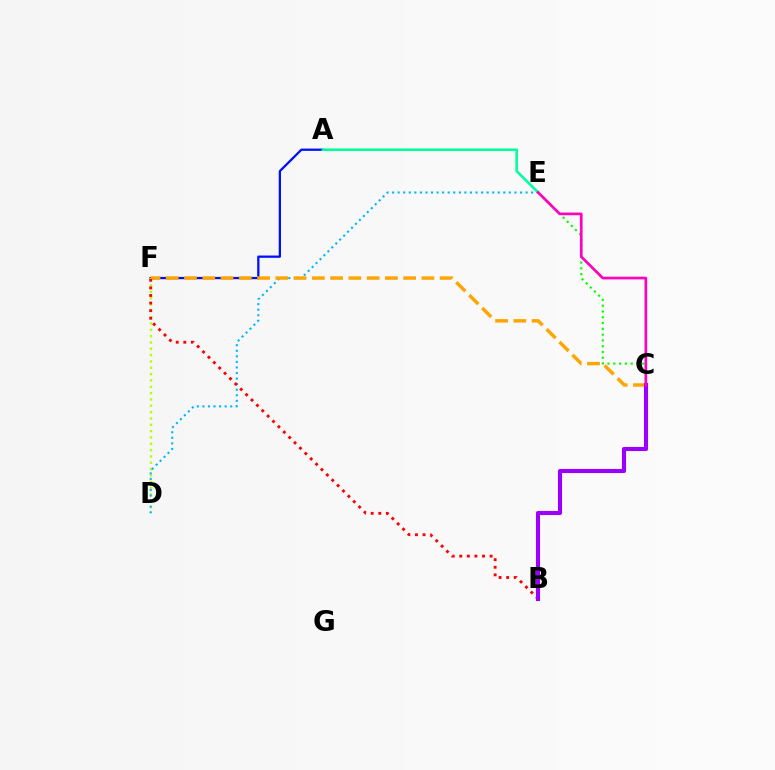{('A', 'F'): [{'color': '#0010ff', 'line_style': 'solid', 'thickness': 1.64}], ('C', 'E'): [{'color': '#08ff00', 'line_style': 'dotted', 'thickness': 1.57}, {'color': '#ff00bd', 'line_style': 'solid', 'thickness': 1.93}], ('D', 'F'): [{'color': '#b3ff00', 'line_style': 'dotted', 'thickness': 1.72}], ('D', 'E'): [{'color': '#00b5ff', 'line_style': 'dotted', 'thickness': 1.51}], ('C', 'F'): [{'color': '#ffa500', 'line_style': 'dashed', 'thickness': 2.48}], ('B', 'F'): [{'color': '#ff0000', 'line_style': 'dotted', 'thickness': 2.06}], ('A', 'E'): [{'color': '#00ff9d', 'line_style': 'solid', 'thickness': 1.87}], ('B', 'C'): [{'color': '#9b00ff', 'line_style': 'solid', 'thickness': 2.95}]}